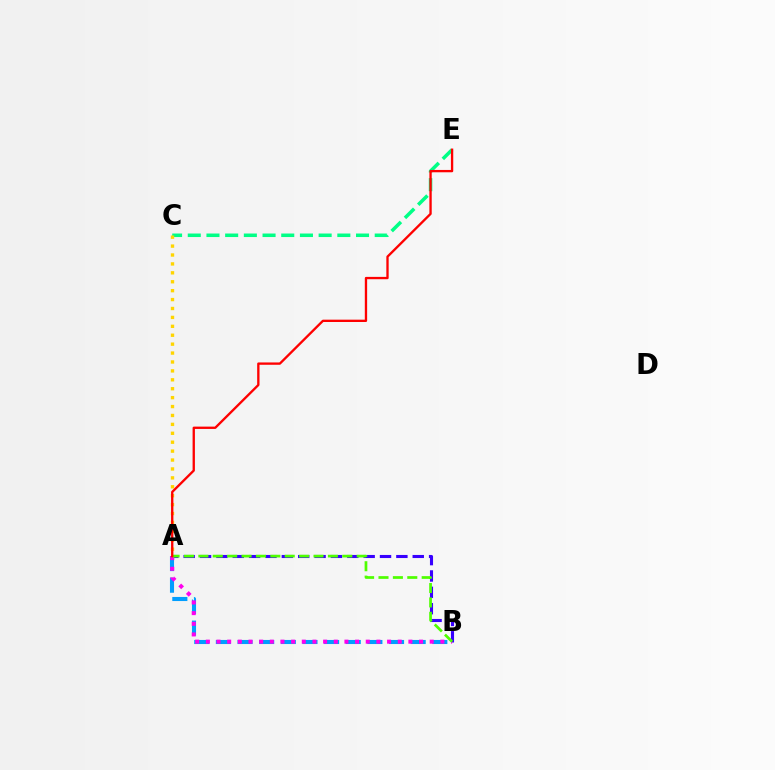{('C', 'E'): [{'color': '#00ff86', 'line_style': 'dashed', 'thickness': 2.54}], ('A', 'B'): [{'color': '#3700ff', 'line_style': 'dashed', 'thickness': 2.22}, {'color': '#009eff', 'line_style': 'dashed', 'thickness': 2.94}, {'color': '#ff00ed', 'line_style': 'dotted', 'thickness': 2.9}, {'color': '#4fff00', 'line_style': 'dashed', 'thickness': 1.96}], ('A', 'C'): [{'color': '#ffd500', 'line_style': 'dotted', 'thickness': 2.42}], ('A', 'E'): [{'color': '#ff0000', 'line_style': 'solid', 'thickness': 1.68}]}